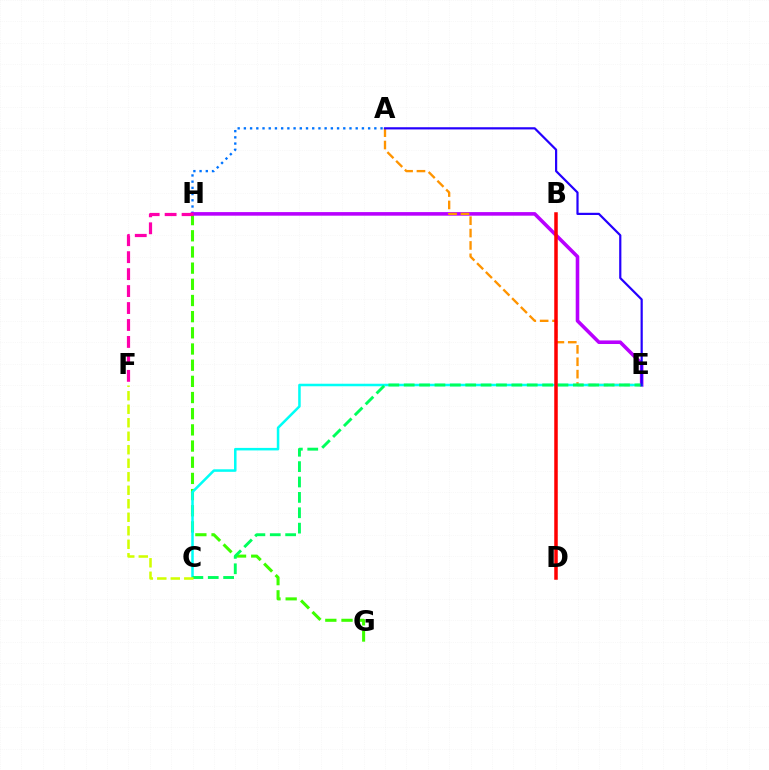{('A', 'H'): [{'color': '#0074ff', 'line_style': 'dotted', 'thickness': 1.69}], ('G', 'H'): [{'color': '#3dff00', 'line_style': 'dashed', 'thickness': 2.2}], ('E', 'H'): [{'color': '#b900ff', 'line_style': 'solid', 'thickness': 2.58}], ('A', 'E'): [{'color': '#ff9400', 'line_style': 'dashed', 'thickness': 1.68}, {'color': '#2500ff', 'line_style': 'solid', 'thickness': 1.59}], ('C', 'E'): [{'color': '#00fff6', 'line_style': 'solid', 'thickness': 1.82}, {'color': '#00ff5c', 'line_style': 'dashed', 'thickness': 2.09}], ('F', 'H'): [{'color': '#ff00ac', 'line_style': 'dashed', 'thickness': 2.3}], ('B', 'D'): [{'color': '#ff0000', 'line_style': 'solid', 'thickness': 2.53}], ('C', 'F'): [{'color': '#d1ff00', 'line_style': 'dashed', 'thickness': 1.83}]}